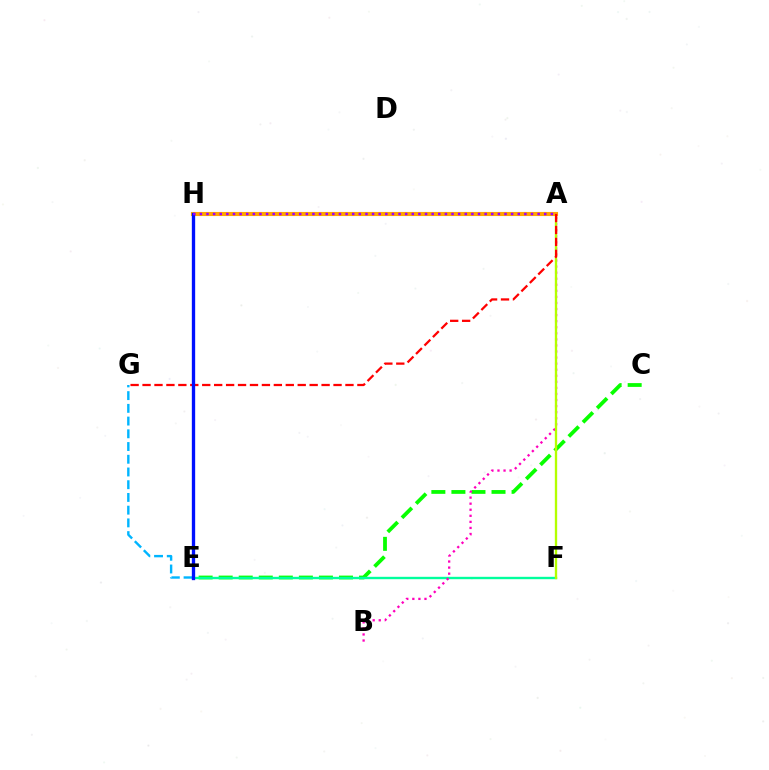{('C', 'E'): [{'color': '#08ff00', 'line_style': 'dashed', 'thickness': 2.72}], ('E', 'F'): [{'color': '#00ff9d', 'line_style': 'solid', 'thickness': 1.71}], ('A', 'B'): [{'color': '#ff00bd', 'line_style': 'dotted', 'thickness': 1.65}], ('A', 'F'): [{'color': '#b3ff00', 'line_style': 'solid', 'thickness': 1.68}], ('E', 'G'): [{'color': '#00b5ff', 'line_style': 'dashed', 'thickness': 1.73}], ('A', 'H'): [{'color': '#ffa500', 'line_style': 'solid', 'thickness': 2.96}, {'color': '#9b00ff', 'line_style': 'dotted', 'thickness': 1.8}], ('A', 'G'): [{'color': '#ff0000', 'line_style': 'dashed', 'thickness': 1.62}], ('E', 'H'): [{'color': '#0010ff', 'line_style': 'solid', 'thickness': 2.4}]}